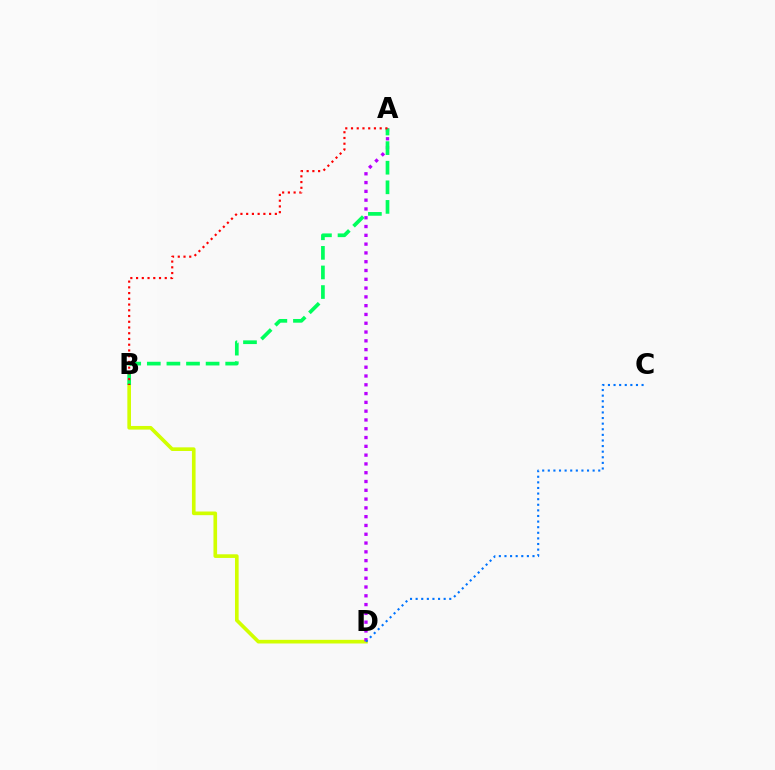{('B', 'D'): [{'color': '#d1ff00', 'line_style': 'solid', 'thickness': 2.62}], ('A', 'D'): [{'color': '#b900ff', 'line_style': 'dotted', 'thickness': 2.39}], ('C', 'D'): [{'color': '#0074ff', 'line_style': 'dotted', 'thickness': 1.52}], ('A', 'B'): [{'color': '#00ff5c', 'line_style': 'dashed', 'thickness': 2.66}, {'color': '#ff0000', 'line_style': 'dotted', 'thickness': 1.56}]}